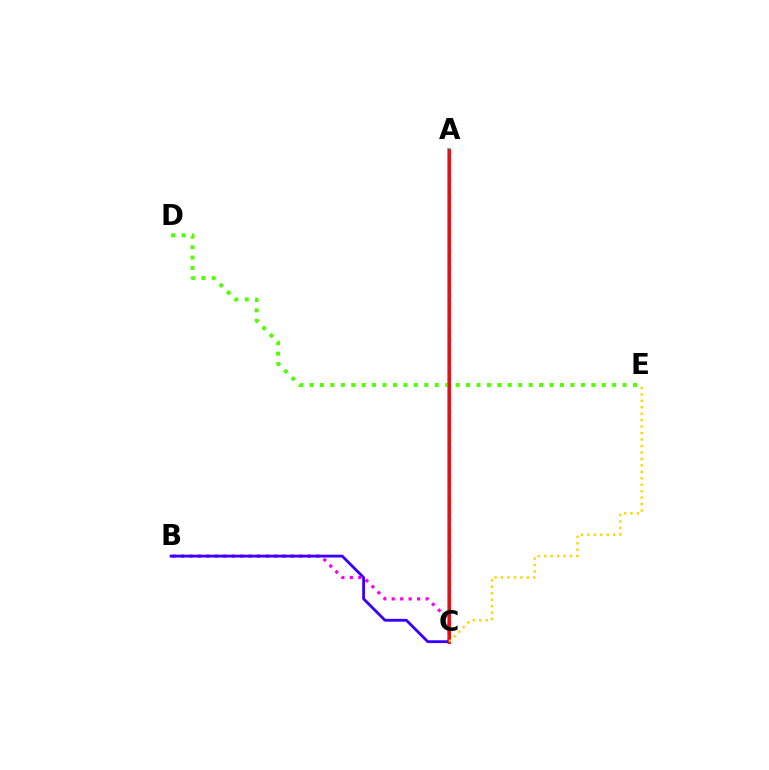{('D', 'E'): [{'color': '#4fff00', 'line_style': 'dotted', 'thickness': 2.84}], ('A', 'C'): [{'color': '#009eff', 'line_style': 'solid', 'thickness': 2.54}, {'color': '#00ff86', 'line_style': 'dotted', 'thickness': 2.44}, {'color': '#ff0000', 'line_style': 'solid', 'thickness': 1.97}], ('B', 'C'): [{'color': '#ff00ed', 'line_style': 'dotted', 'thickness': 2.3}, {'color': '#3700ff', 'line_style': 'solid', 'thickness': 2.04}], ('C', 'E'): [{'color': '#ffd500', 'line_style': 'dotted', 'thickness': 1.75}]}